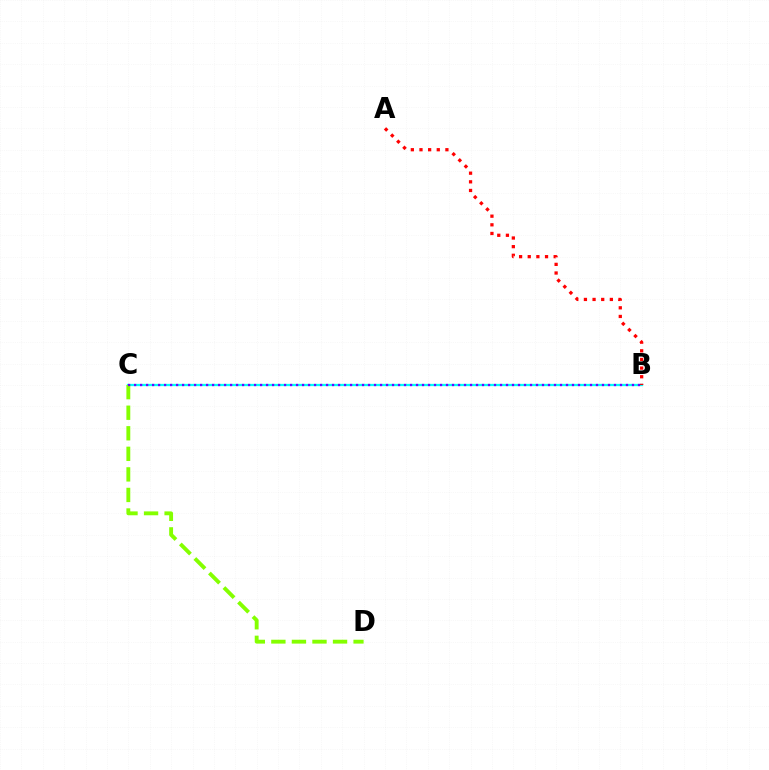{('B', 'C'): [{'color': '#00fff6', 'line_style': 'solid', 'thickness': 1.65}, {'color': '#7200ff', 'line_style': 'dotted', 'thickness': 1.63}], ('A', 'B'): [{'color': '#ff0000', 'line_style': 'dotted', 'thickness': 2.35}], ('C', 'D'): [{'color': '#84ff00', 'line_style': 'dashed', 'thickness': 2.79}]}